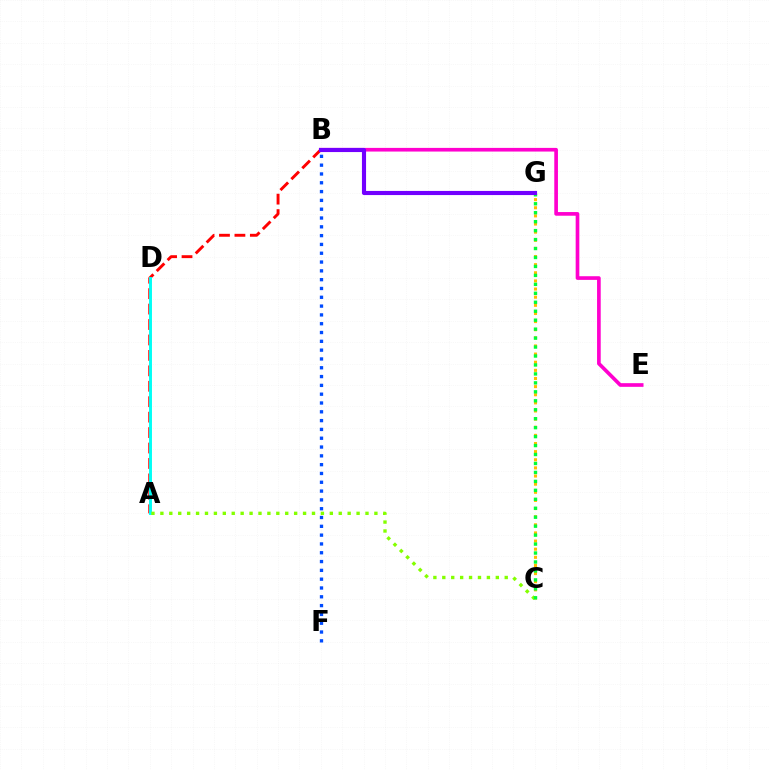{('A', 'B'): [{'color': '#ff0000', 'line_style': 'dashed', 'thickness': 2.1}], ('B', 'E'): [{'color': '#ff00cf', 'line_style': 'solid', 'thickness': 2.64}], ('C', 'G'): [{'color': '#ffbd00', 'line_style': 'dotted', 'thickness': 2.21}, {'color': '#00ff39', 'line_style': 'dotted', 'thickness': 2.43}], ('A', 'D'): [{'color': '#00fff6', 'line_style': 'solid', 'thickness': 2.1}], ('B', 'F'): [{'color': '#004bff', 'line_style': 'dotted', 'thickness': 2.39}], ('A', 'C'): [{'color': '#84ff00', 'line_style': 'dotted', 'thickness': 2.42}], ('B', 'G'): [{'color': '#7200ff', 'line_style': 'solid', 'thickness': 2.97}]}